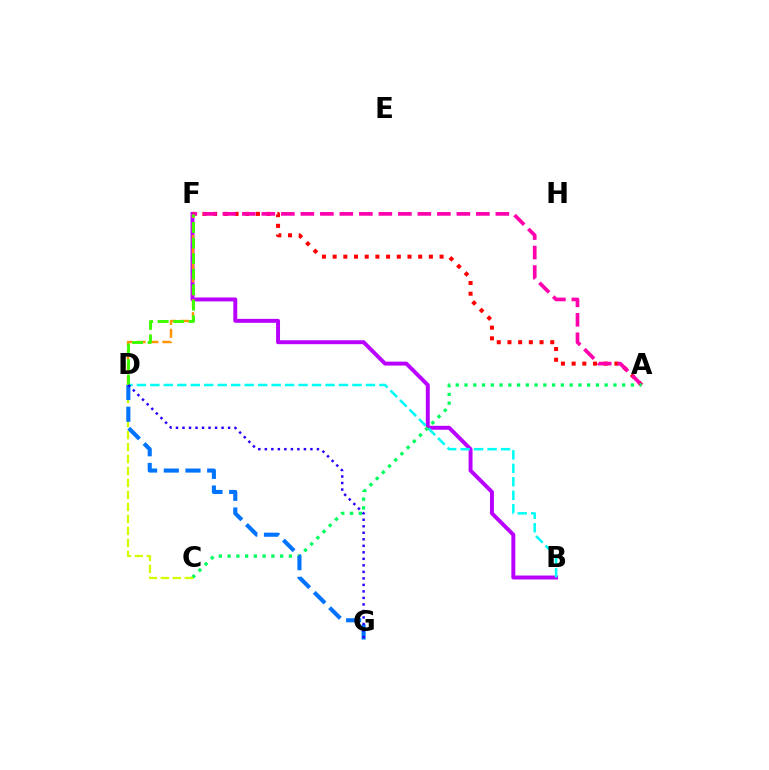{('B', 'F'): [{'color': '#b900ff', 'line_style': 'solid', 'thickness': 2.83}], ('A', 'F'): [{'color': '#ff0000', 'line_style': 'dotted', 'thickness': 2.91}, {'color': '#ff00ac', 'line_style': 'dashed', 'thickness': 2.65}], ('B', 'D'): [{'color': '#00fff6', 'line_style': 'dashed', 'thickness': 1.83}], ('D', 'F'): [{'color': '#ff9400', 'line_style': 'dashed', 'thickness': 1.75}, {'color': '#3dff00', 'line_style': 'dashed', 'thickness': 2.11}], ('A', 'C'): [{'color': '#00ff5c', 'line_style': 'dotted', 'thickness': 2.38}], ('C', 'D'): [{'color': '#d1ff00', 'line_style': 'dashed', 'thickness': 1.63}], ('D', 'G'): [{'color': '#0074ff', 'line_style': 'dashed', 'thickness': 2.95}, {'color': '#2500ff', 'line_style': 'dotted', 'thickness': 1.77}]}